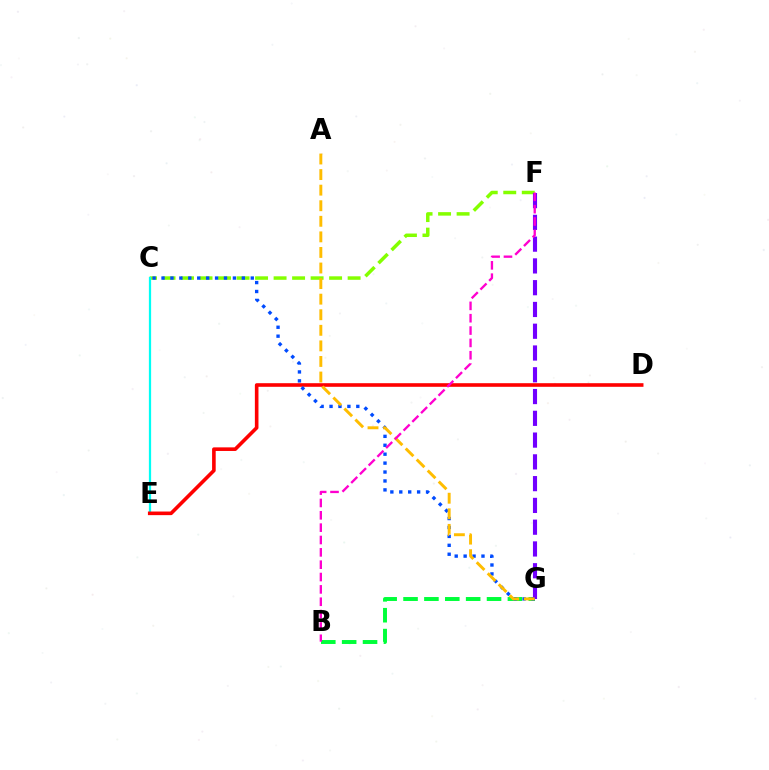{('C', 'F'): [{'color': '#84ff00', 'line_style': 'dashed', 'thickness': 2.51}], ('C', 'E'): [{'color': '#00fff6', 'line_style': 'solid', 'thickness': 1.61}], ('D', 'E'): [{'color': '#ff0000', 'line_style': 'solid', 'thickness': 2.6}], ('B', 'G'): [{'color': '#00ff39', 'line_style': 'dashed', 'thickness': 2.84}], ('C', 'G'): [{'color': '#004bff', 'line_style': 'dotted', 'thickness': 2.42}], ('F', 'G'): [{'color': '#7200ff', 'line_style': 'dashed', 'thickness': 2.96}], ('A', 'G'): [{'color': '#ffbd00', 'line_style': 'dashed', 'thickness': 2.12}], ('B', 'F'): [{'color': '#ff00cf', 'line_style': 'dashed', 'thickness': 1.68}]}